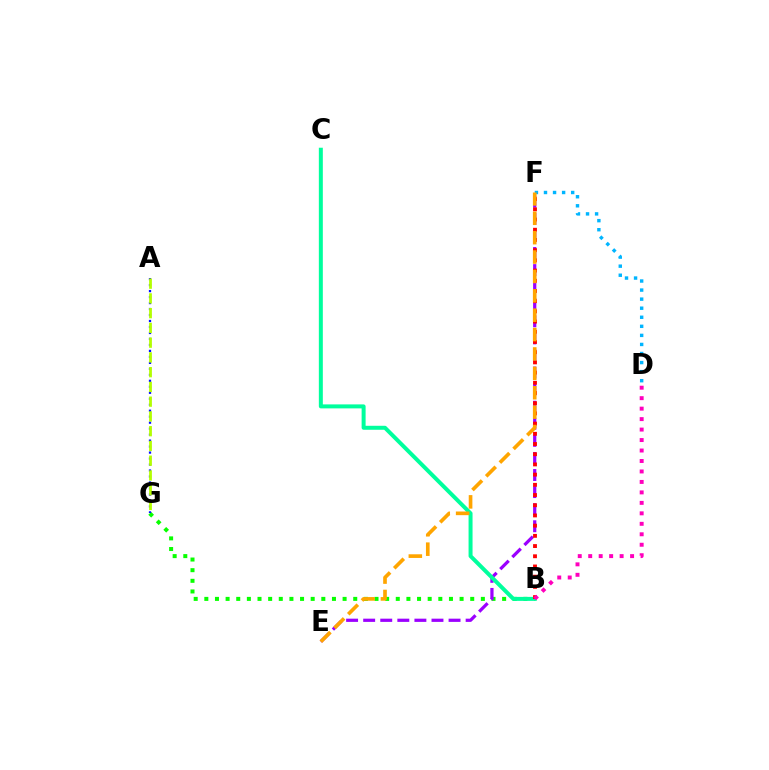{('B', 'G'): [{'color': '#08ff00', 'line_style': 'dotted', 'thickness': 2.89}], ('D', 'F'): [{'color': '#00b5ff', 'line_style': 'dotted', 'thickness': 2.46}], ('E', 'F'): [{'color': '#9b00ff', 'line_style': 'dashed', 'thickness': 2.32}, {'color': '#ffa500', 'line_style': 'dashed', 'thickness': 2.63}], ('A', 'G'): [{'color': '#0010ff', 'line_style': 'dotted', 'thickness': 1.63}, {'color': '#b3ff00', 'line_style': 'dashed', 'thickness': 2.0}], ('B', 'C'): [{'color': '#00ff9d', 'line_style': 'solid', 'thickness': 2.87}], ('B', 'F'): [{'color': '#ff0000', 'line_style': 'dotted', 'thickness': 2.77}], ('B', 'D'): [{'color': '#ff00bd', 'line_style': 'dotted', 'thickness': 2.84}]}